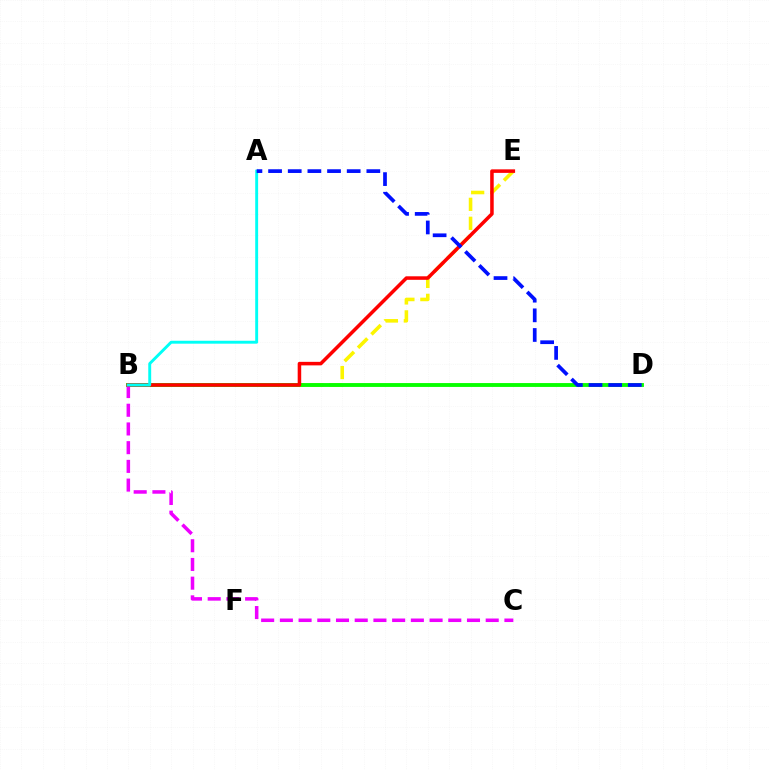{('B', 'E'): [{'color': '#fcf500', 'line_style': 'dashed', 'thickness': 2.58}, {'color': '#ff0000', 'line_style': 'solid', 'thickness': 2.54}], ('B', 'D'): [{'color': '#08ff00', 'line_style': 'solid', 'thickness': 2.78}], ('B', 'C'): [{'color': '#ee00ff', 'line_style': 'dashed', 'thickness': 2.54}], ('A', 'B'): [{'color': '#00fff6', 'line_style': 'solid', 'thickness': 2.1}], ('A', 'D'): [{'color': '#0010ff', 'line_style': 'dashed', 'thickness': 2.67}]}